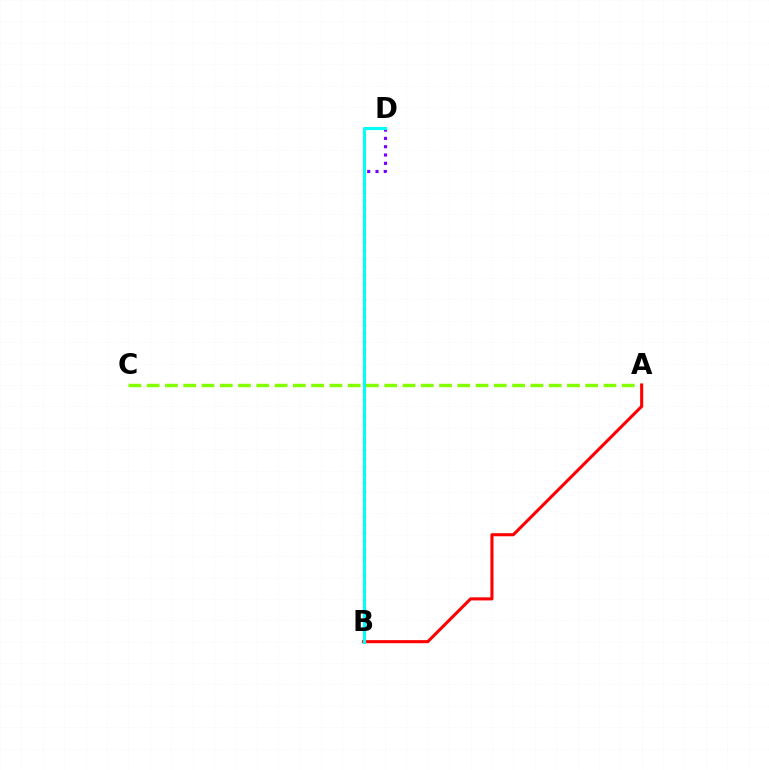{('B', 'D'): [{'color': '#7200ff', 'line_style': 'dotted', 'thickness': 2.26}, {'color': '#00fff6', 'line_style': 'solid', 'thickness': 2.22}], ('A', 'C'): [{'color': '#84ff00', 'line_style': 'dashed', 'thickness': 2.48}], ('A', 'B'): [{'color': '#ff0000', 'line_style': 'solid', 'thickness': 2.21}]}